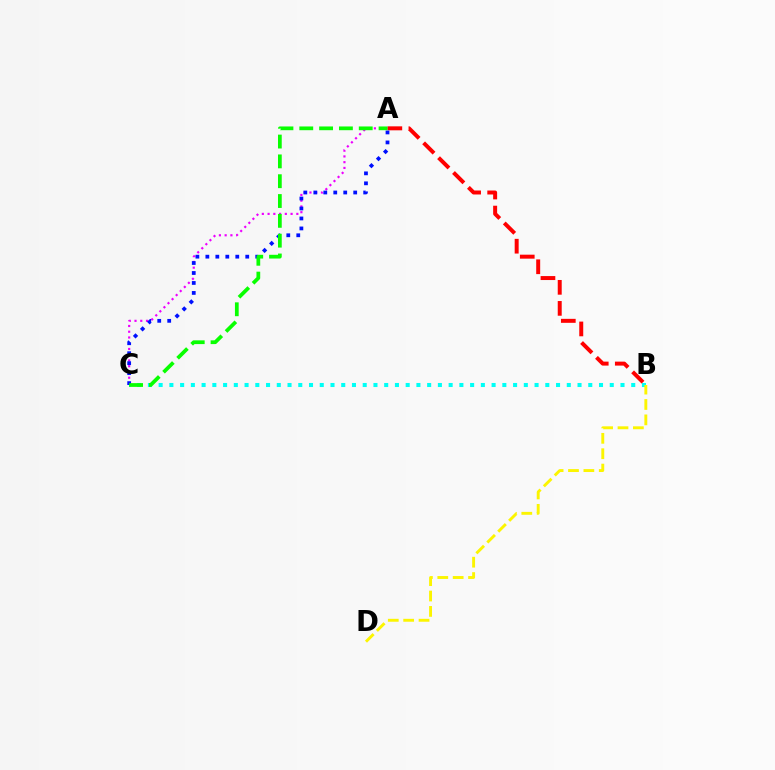{('A', 'C'): [{'color': '#ee00ff', 'line_style': 'dotted', 'thickness': 1.56}, {'color': '#0010ff', 'line_style': 'dotted', 'thickness': 2.71}, {'color': '#08ff00', 'line_style': 'dashed', 'thickness': 2.69}], ('B', 'C'): [{'color': '#00fff6', 'line_style': 'dotted', 'thickness': 2.92}], ('A', 'B'): [{'color': '#ff0000', 'line_style': 'dashed', 'thickness': 2.86}], ('B', 'D'): [{'color': '#fcf500', 'line_style': 'dashed', 'thickness': 2.09}]}